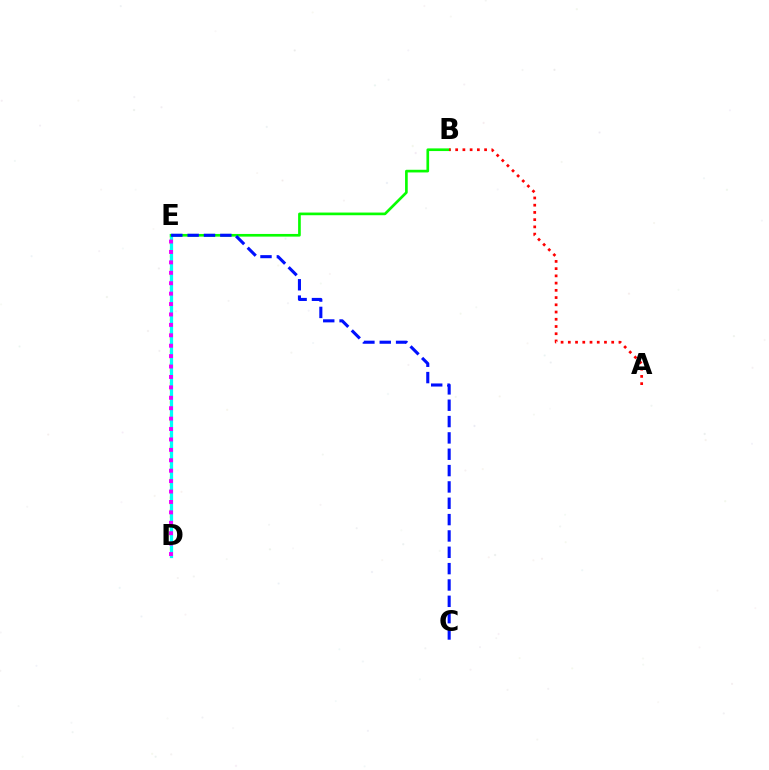{('D', 'E'): [{'color': '#fcf500', 'line_style': 'dotted', 'thickness': 1.73}, {'color': '#00fff6', 'line_style': 'solid', 'thickness': 2.33}, {'color': '#ee00ff', 'line_style': 'dotted', 'thickness': 2.83}], ('B', 'E'): [{'color': '#08ff00', 'line_style': 'solid', 'thickness': 1.92}], ('A', 'B'): [{'color': '#ff0000', 'line_style': 'dotted', 'thickness': 1.96}], ('C', 'E'): [{'color': '#0010ff', 'line_style': 'dashed', 'thickness': 2.22}]}